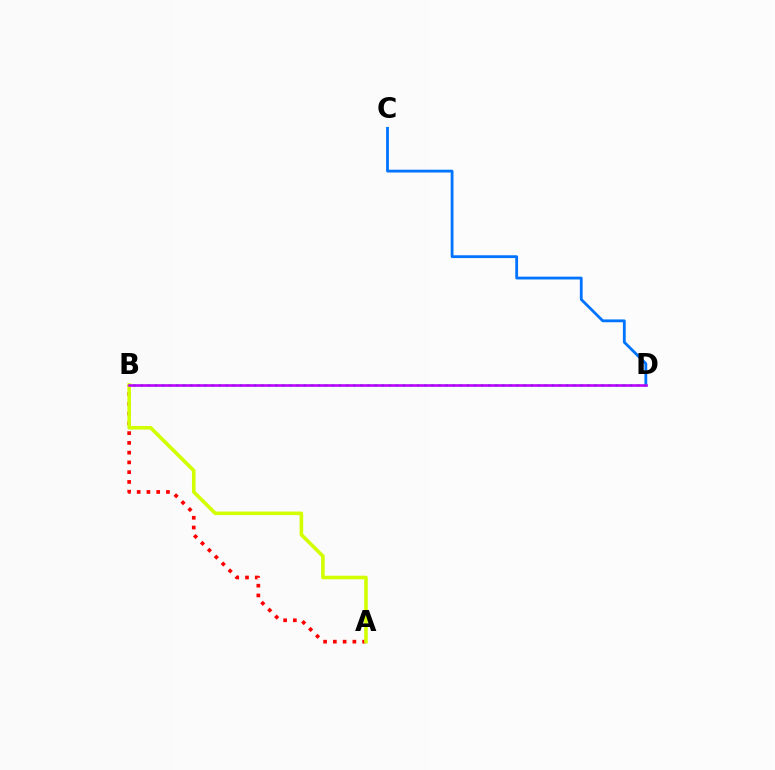{('A', 'B'): [{'color': '#ff0000', 'line_style': 'dotted', 'thickness': 2.65}, {'color': '#d1ff00', 'line_style': 'solid', 'thickness': 2.59}], ('C', 'D'): [{'color': '#0074ff', 'line_style': 'solid', 'thickness': 2.02}], ('B', 'D'): [{'color': '#00ff5c', 'line_style': 'dotted', 'thickness': 1.93}, {'color': '#b900ff', 'line_style': 'solid', 'thickness': 1.87}]}